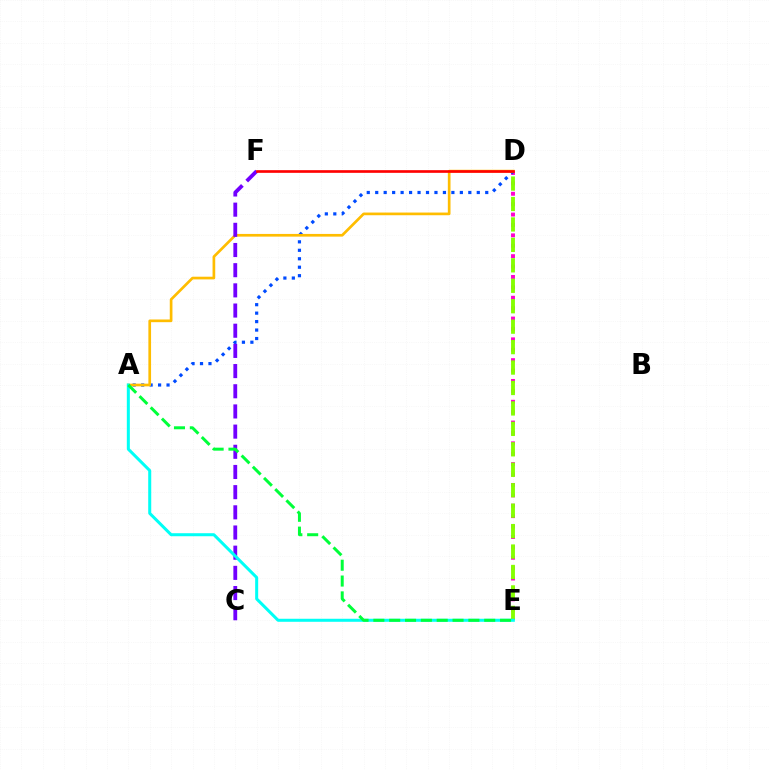{('D', 'E'): [{'color': '#ff00cf', 'line_style': 'dotted', 'thickness': 2.83}, {'color': '#84ff00', 'line_style': 'dashed', 'thickness': 2.78}], ('A', 'D'): [{'color': '#004bff', 'line_style': 'dotted', 'thickness': 2.3}, {'color': '#ffbd00', 'line_style': 'solid', 'thickness': 1.93}], ('C', 'F'): [{'color': '#7200ff', 'line_style': 'dashed', 'thickness': 2.74}], ('A', 'E'): [{'color': '#00fff6', 'line_style': 'solid', 'thickness': 2.18}, {'color': '#00ff39', 'line_style': 'dashed', 'thickness': 2.15}], ('D', 'F'): [{'color': '#ff0000', 'line_style': 'solid', 'thickness': 1.92}]}